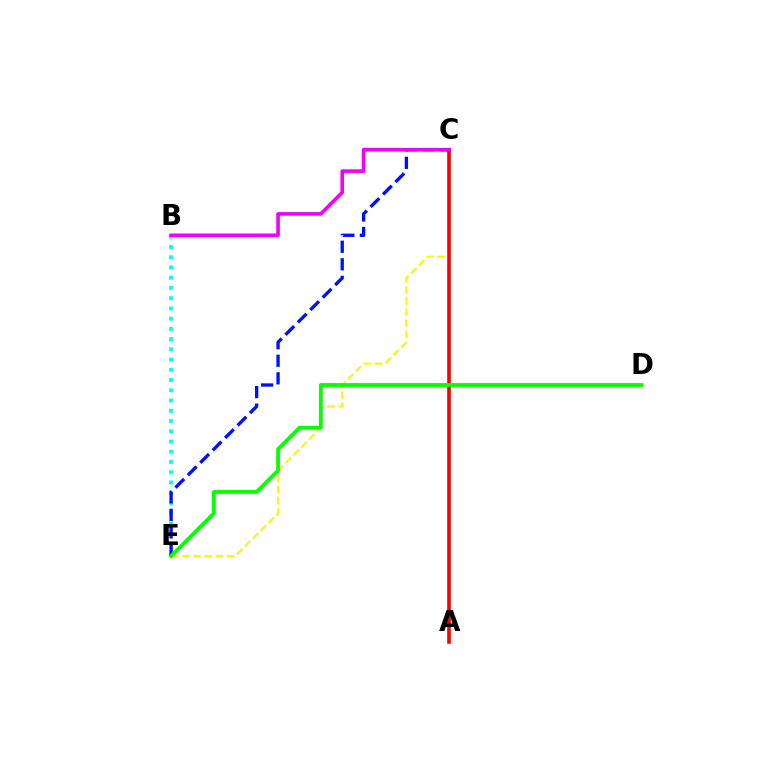{('B', 'E'): [{'color': '#00fff6', 'line_style': 'dotted', 'thickness': 2.78}], ('C', 'E'): [{'color': '#fcf500', 'line_style': 'dashed', 'thickness': 1.51}, {'color': '#0010ff', 'line_style': 'dashed', 'thickness': 2.39}], ('A', 'C'): [{'color': '#ff0000', 'line_style': 'solid', 'thickness': 2.61}], ('D', 'E'): [{'color': '#08ff00', 'line_style': 'solid', 'thickness': 2.75}], ('B', 'C'): [{'color': '#ee00ff', 'line_style': 'solid', 'thickness': 2.59}]}